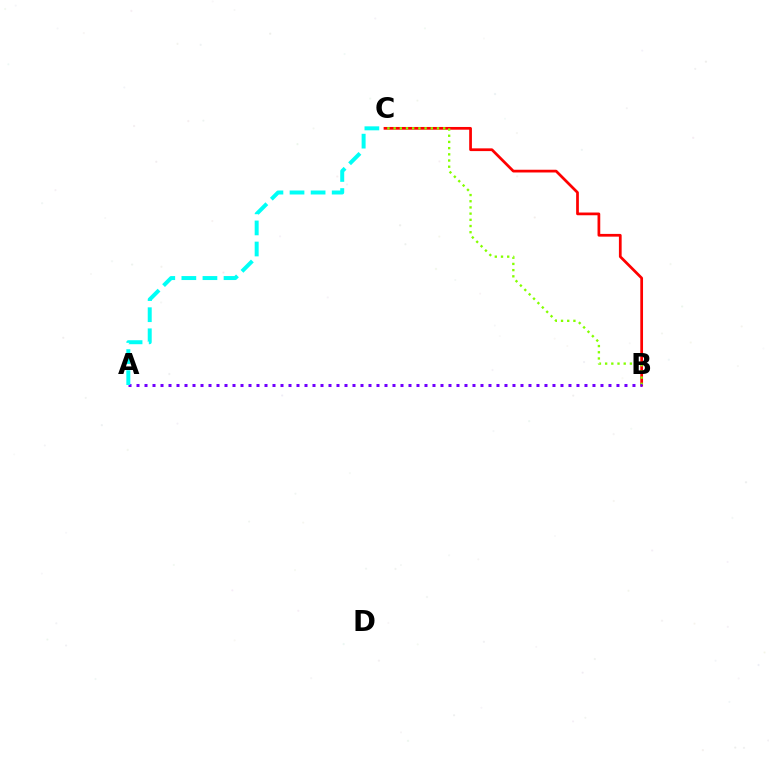{('B', 'C'): [{'color': '#ff0000', 'line_style': 'solid', 'thickness': 1.97}, {'color': '#84ff00', 'line_style': 'dotted', 'thickness': 1.68}], ('A', 'B'): [{'color': '#7200ff', 'line_style': 'dotted', 'thickness': 2.17}], ('A', 'C'): [{'color': '#00fff6', 'line_style': 'dashed', 'thickness': 2.86}]}